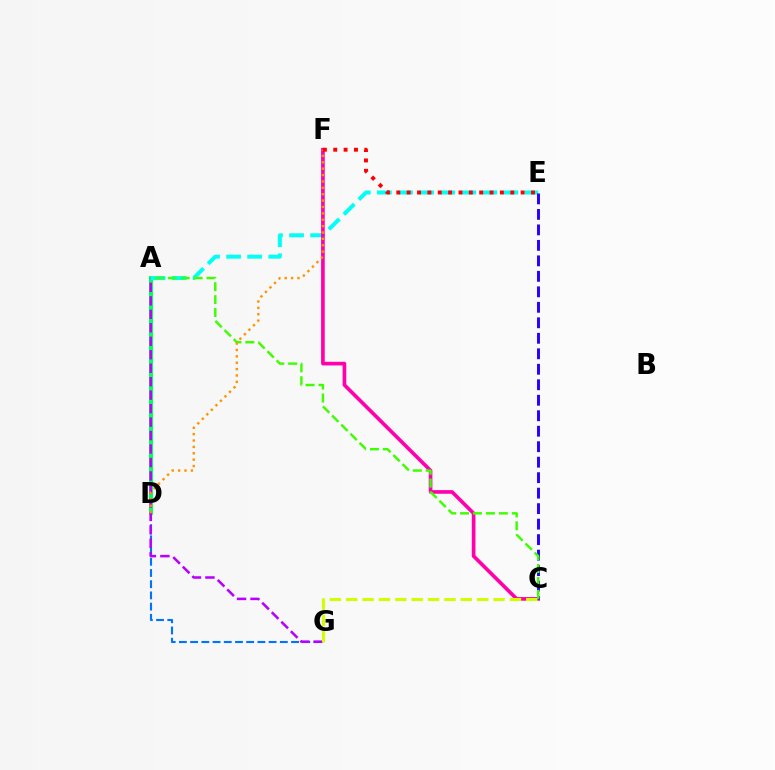{('D', 'G'): [{'color': '#0074ff', 'line_style': 'dashed', 'thickness': 1.52}], ('A', 'D'): [{'color': '#00ff5c', 'line_style': 'solid', 'thickness': 2.85}], ('A', 'G'): [{'color': '#b900ff', 'line_style': 'dashed', 'thickness': 1.83}], ('A', 'E'): [{'color': '#00fff6', 'line_style': 'dashed', 'thickness': 2.86}], ('C', 'F'): [{'color': '#ff00ac', 'line_style': 'solid', 'thickness': 2.63}], ('C', 'E'): [{'color': '#2500ff', 'line_style': 'dashed', 'thickness': 2.1}], ('C', 'G'): [{'color': '#d1ff00', 'line_style': 'dashed', 'thickness': 2.22}], ('A', 'C'): [{'color': '#3dff00', 'line_style': 'dashed', 'thickness': 1.76}], ('D', 'F'): [{'color': '#ff9400', 'line_style': 'dotted', 'thickness': 1.73}], ('E', 'F'): [{'color': '#ff0000', 'line_style': 'dotted', 'thickness': 2.82}]}